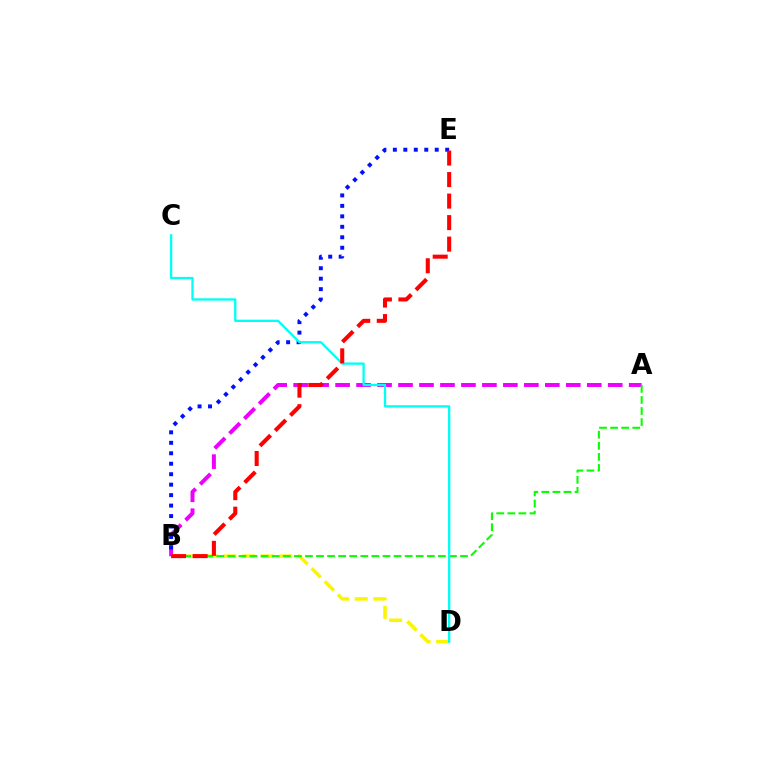{('A', 'B'): [{'color': '#ee00ff', 'line_style': 'dashed', 'thickness': 2.85}, {'color': '#08ff00', 'line_style': 'dashed', 'thickness': 1.51}], ('B', 'D'): [{'color': '#fcf500', 'line_style': 'dashed', 'thickness': 2.53}], ('B', 'E'): [{'color': '#0010ff', 'line_style': 'dotted', 'thickness': 2.84}, {'color': '#ff0000', 'line_style': 'dashed', 'thickness': 2.92}], ('C', 'D'): [{'color': '#00fff6', 'line_style': 'solid', 'thickness': 1.67}]}